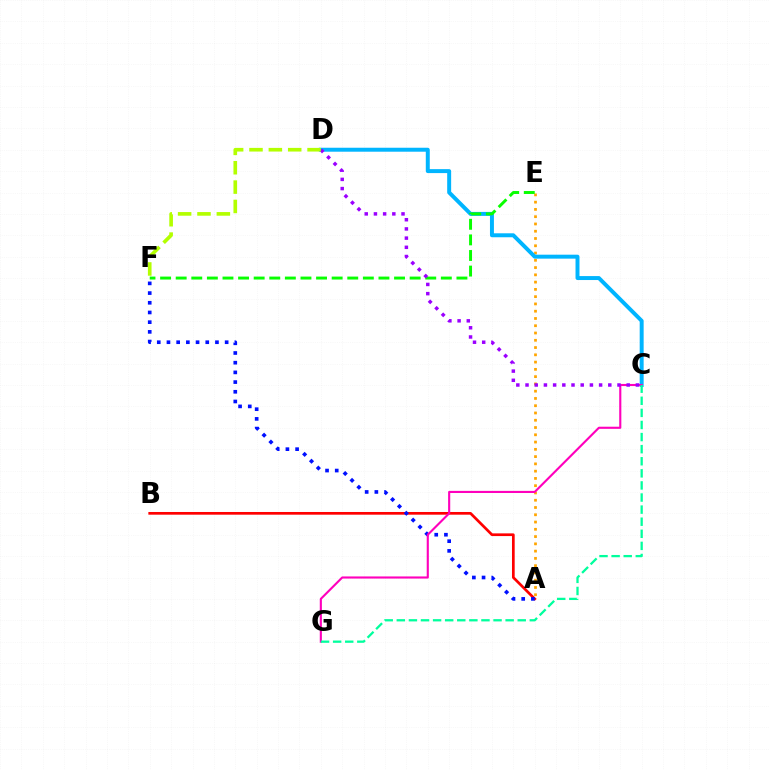{('A', 'B'): [{'color': '#ff0000', 'line_style': 'solid', 'thickness': 1.95}], ('A', 'E'): [{'color': '#ffa500', 'line_style': 'dotted', 'thickness': 1.98}], ('C', 'D'): [{'color': '#00b5ff', 'line_style': 'solid', 'thickness': 2.85}, {'color': '#9b00ff', 'line_style': 'dotted', 'thickness': 2.5}], ('E', 'F'): [{'color': '#08ff00', 'line_style': 'dashed', 'thickness': 2.12}], ('A', 'F'): [{'color': '#0010ff', 'line_style': 'dotted', 'thickness': 2.63}], ('C', 'G'): [{'color': '#ff00bd', 'line_style': 'solid', 'thickness': 1.53}, {'color': '#00ff9d', 'line_style': 'dashed', 'thickness': 1.64}], ('D', 'F'): [{'color': '#b3ff00', 'line_style': 'dashed', 'thickness': 2.63}]}